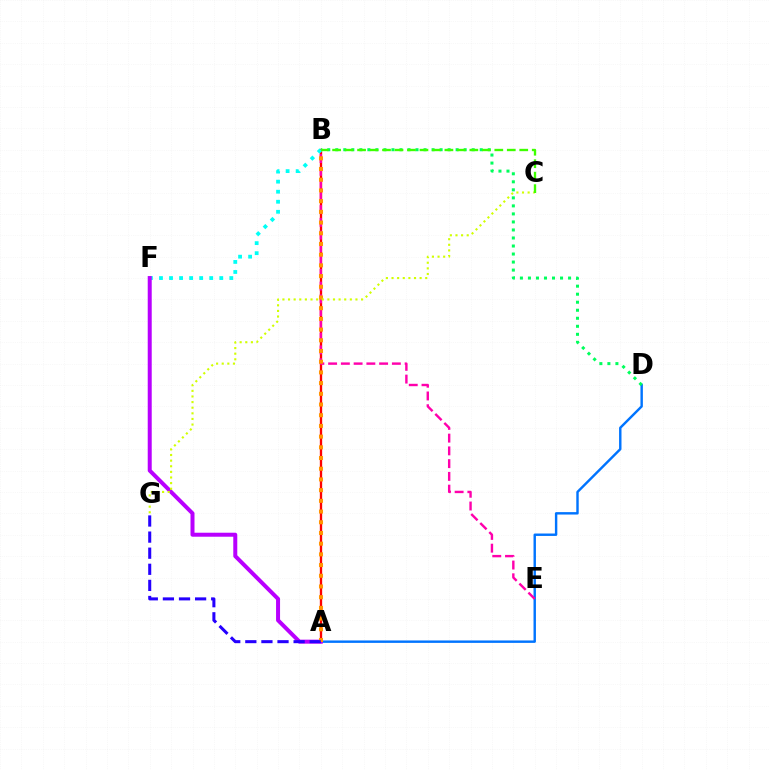{('A', 'D'): [{'color': '#0074ff', 'line_style': 'solid', 'thickness': 1.74}], ('A', 'B'): [{'color': '#ff0000', 'line_style': 'solid', 'thickness': 1.68}, {'color': '#ff9400', 'line_style': 'dotted', 'thickness': 2.91}], ('B', 'E'): [{'color': '#ff00ac', 'line_style': 'dashed', 'thickness': 1.73}], ('B', 'D'): [{'color': '#00ff5c', 'line_style': 'dotted', 'thickness': 2.18}], ('B', 'F'): [{'color': '#00fff6', 'line_style': 'dotted', 'thickness': 2.73}], ('A', 'F'): [{'color': '#b900ff', 'line_style': 'solid', 'thickness': 2.88}], ('A', 'G'): [{'color': '#2500ff', 'line_style': 'dashed', 'thickness': 2.19}], ('C', 'G'): [{'color': '#d1ff00', 'line_style': 'dotted', 'thickness': 1.53}], ('B', 'C'): [{'color': '#3dff00', 'line_style': 'dashed', 'thickness': 1.69}]}